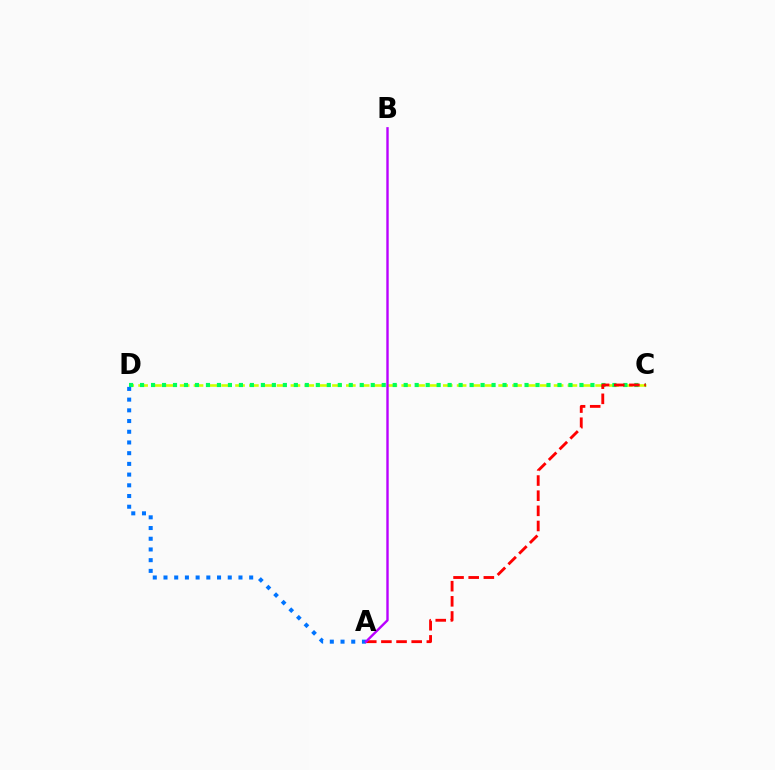{('C', 'D'): [{'color': '#d1ff00', 'line_style': 'dashed', 'thickness': 1.88}, {'color': '#00ff5c', 'line_style': 'dotted', 'thickness': 2.98}], ('A', 'C'): [{'color': '#ff0000', 'line_style': 'dashed', 'thickness': 2.06}], ('A', 'D'): [{'color': '#0074ff', 'line_style': 'dotted', 'thickness': 2.91}], ('A', 'B'): [{'color': '#b900ff', 'line_style': 'solid', 'thickness': 1.72}]}